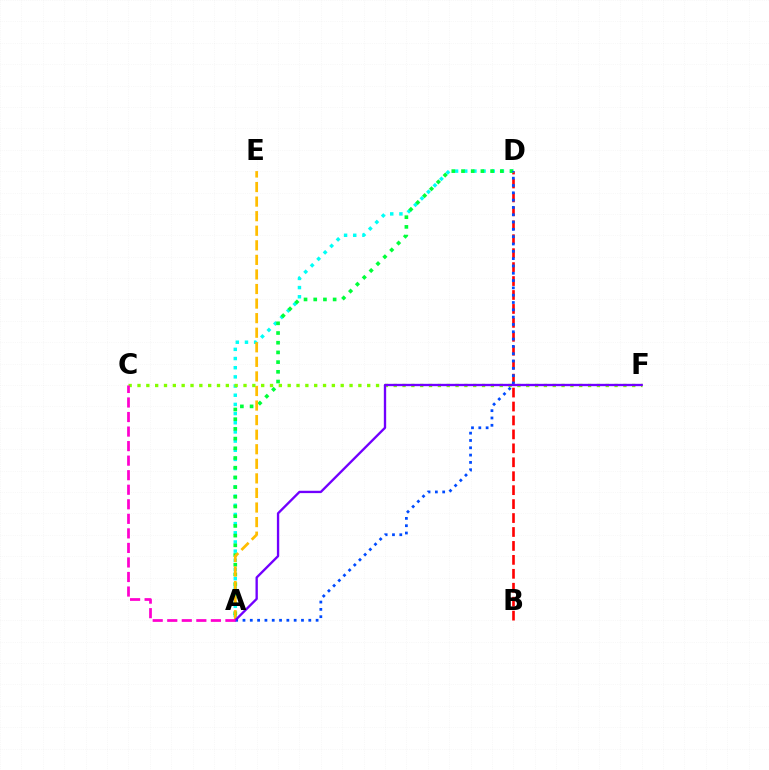{('B', 'D'): [{'color': '#ff0000', 'line_style': 'dashed', 'thickness': 1.89}], ('A', 'D'): [{'color': '#00fff6', 'line_style': 'dotted', 'thickness': 2.49}, {'color': '#00ff39', 'line_style': 'dotted', 'thickness': 2.64}, {'color': '#004bff', 'line_style': 'dotted', 'thickness': 1.99}], ('A', 'E'): [{'color': '#ffbd00', 'line_style': 'dashed', 'thickness': 1.98}], ('C', 'F'): [{'color': '#84ff00', 'line_style': 'dotted', 'thickness': 2.4}], ('A', 'F'): [{'color': '#7200ff', 'line_style': 'solid', 'thickness': 1.68}], ('A', 'C'): [{'color': '#ff00cf', 'line_style': 'dashed', 'thickness': 1.98}]}